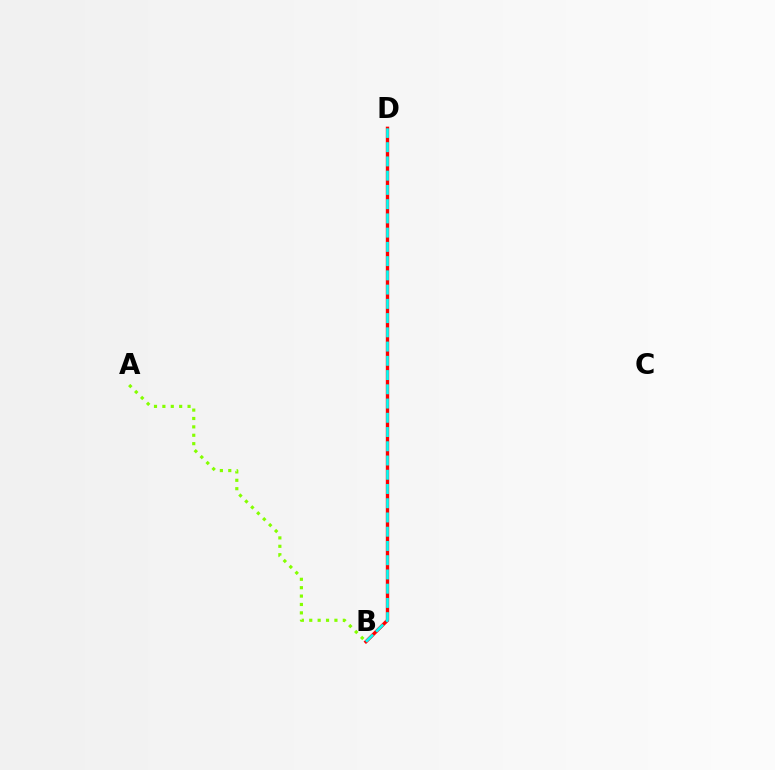{('A', 'B'): [{'color': '#84ff00', 'line_style': 'dotted', 'thickness': 2.28}], ('B', 'D'): [{'color': '#7200ff', 'line_style': 'dashed', 'thickness': 1.86}, {'color': '#ff0000', 'line_style': 'solid', 'thickness': 2.41}, {'color': '#00fff6', 'line_style': 'dashed', 'thickness': 1.93}]}